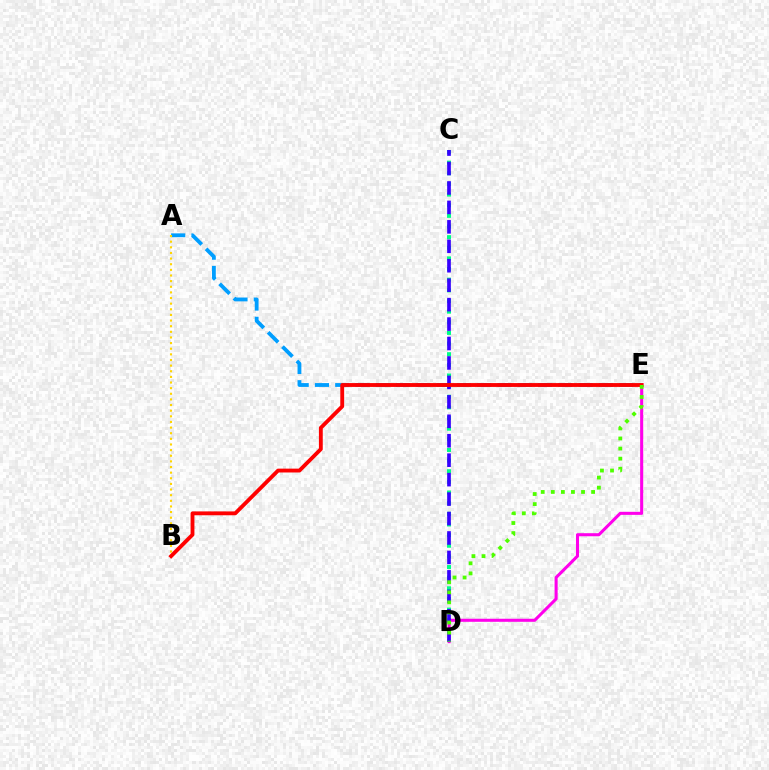{('C', 'D'): [{'color': '#00ff86', 'line_style': 'dotted', 'thickness': 2.89}, {'color': '#3700ff', 'line_style': 'dashed', 'thickness': 2.64}], ('A', 'E'): [{'color': '#009eff', 'line_style': 'dashed', 'thickness': 2.76}], ('D', 'E'): [{'color': '#ff00ed', 'line_style': 'solid', 'thickness': 2.2}, {'color': '#4fff00', 'line_style': 'dotted', 'thickness': 2.74}], ('B', 'E'): [{'color': '#ff0000', 'line_style': 'solid', 'thickness': 2.77}], ('A', 'B'): [{'color': '#ffd500', 'line_style': 'dotted', 'thickness': 1.53}]}